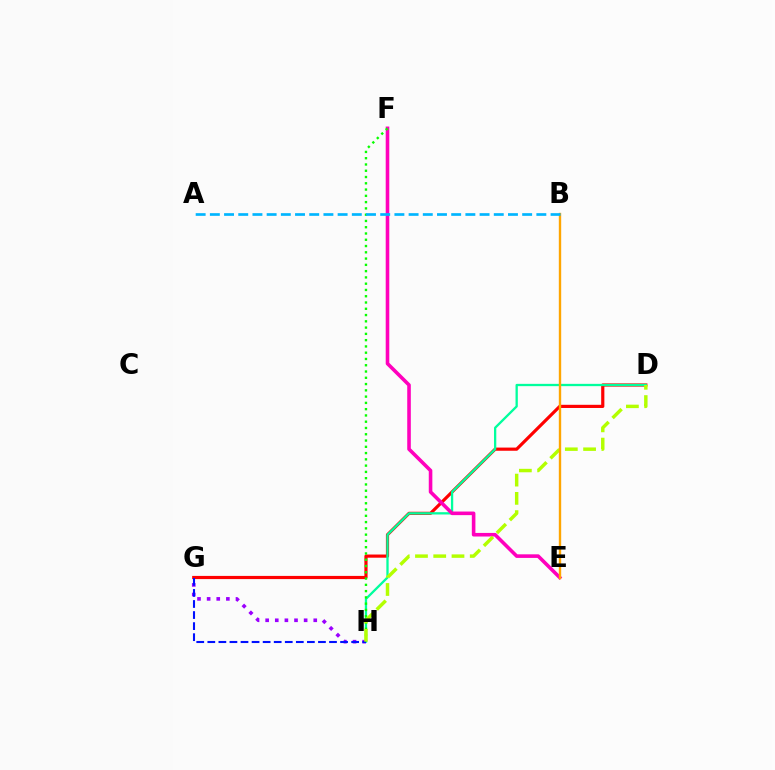{('G', 'H'): [{'color': '#9b00ff', 'line_style': 'dotted', 'thickness': 2.61}, {'color': '#0010ff', 'line_style': 'dashed', 'thickness': 1.5}], ('D', 'G'): [{'color': '#ff0000', 'line_style': 'solid', 'thickness': 2.29}], ('D', 'H'): [{'color': '#00ff9d', 'line_style': 'solid', 'thickness': 1.65}, {'color': '#b3ff00', 'line_style': 'dashed', 'thickness': 2.48}], ('E', 'F'): [{'color': '#ff00bd', 'line_style': 'solid', 'thickness': 2.58}], ('F', 'H'): [{'color': '#08ff00', 'line_style': 'dotted', 'thickness': 1.7}], ('B', 'E'): [{'color': '#ffa500', 'line_style': 'solid', 'thickness': 1.71}], ('A', 'B'): [{'color': '#00b5ff', 'line_style': 'dashed', 'thickness': 1.93}]}